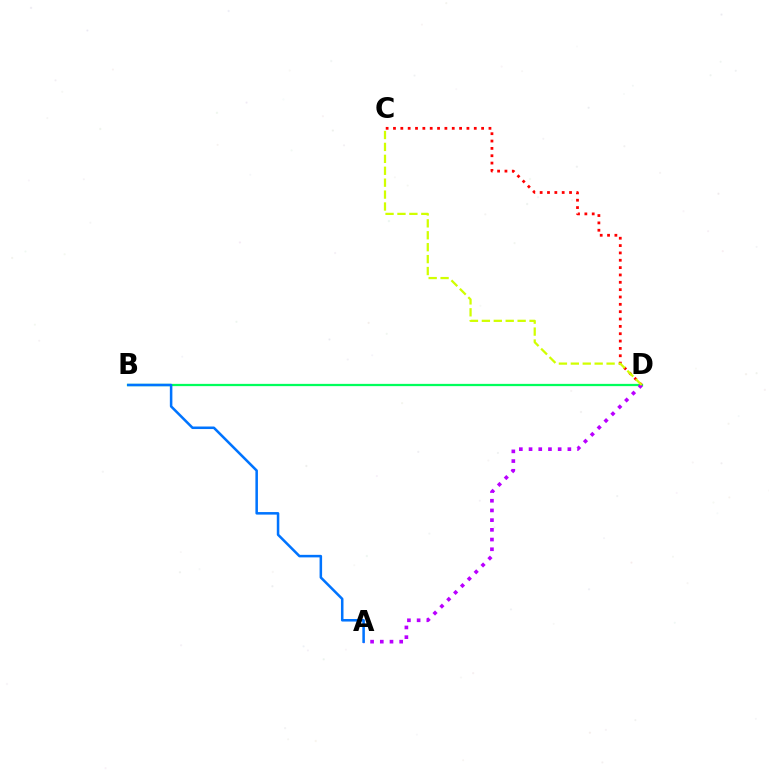{('B', 'D'): [{'color': '#00ff5c', 'line_style': 'solid', 'thickness': 1.63}], ('C', 'D'): [{'color': '#ff0000', 'line_style': 'dotted', 'thickness': 2.0}, {'color': '#d1ff00', 'line_style': 'dashed', 'thickness': 1.62}], ('A', 'D'): [{'color': '#b900ff', 'line_style': 'dotted', 'thickness': 2.64}], ('A', 'B'): [{'color': '#0074ff', 'line_style': 'solid', 'thickness': 1.83}]}